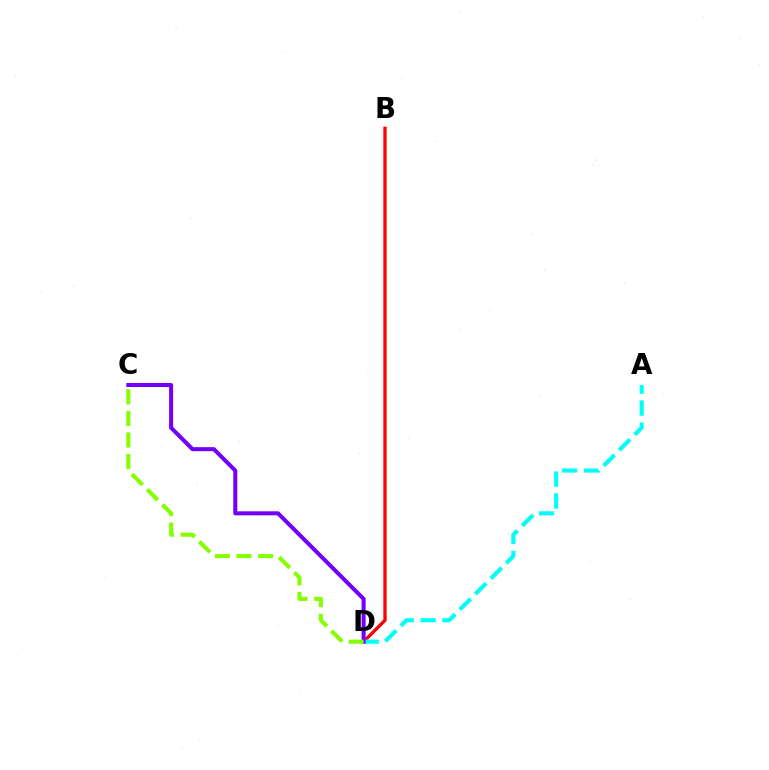{('B', 'D'): [{'color': '#ff0000', 'line_style': 'solid', 'thickness': 2.39}], ('A', 'D'): [{'color': '#00fff6', 'line_style': 'dashed', 'thickness': 2.98}], ('C', 'D'): [{'color': '#7200ff', 'line_style': 'solid', 'thickness': 2.9}, {'color': '#84ff00', 'line_style': 'dashed', 'thickness': 2.93}]}